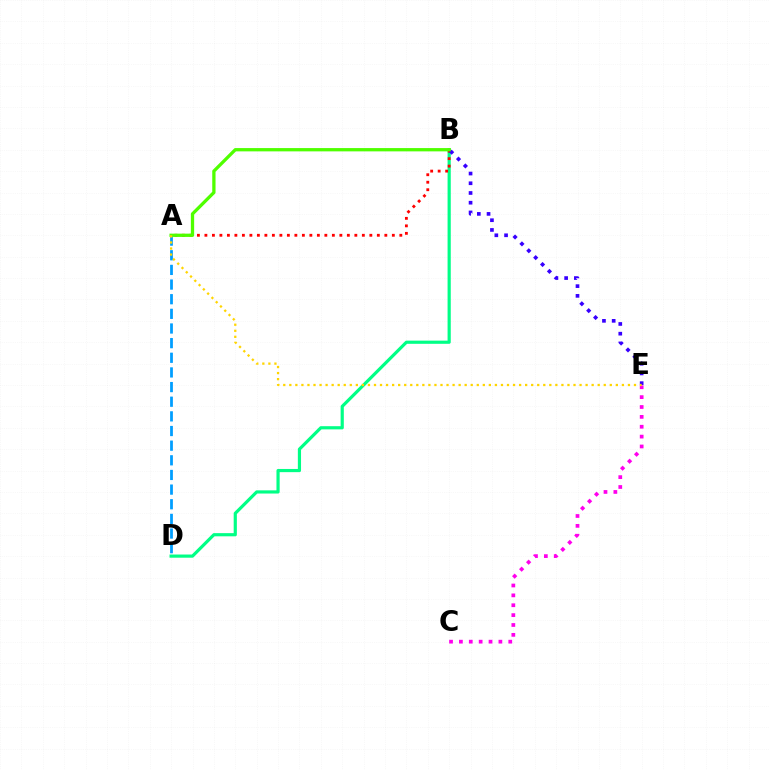{('A', 'D'): [{'color': '#009eff', 'line_style': 'dashed', 'thickness': 1.99}], ('B', 'D'): [{'color': '#00ff86', 'line_style': 'solid', 'thickness': 2.29}], ('C', 'E'): [{'color': '#ff00ed', 'line_style': 'dotted', 'thickness': 2.68}], ('A', 'B'): [{'color': '#ff0000', 'line_style': 'dotted', 'thickness': 2.04}, {'color': '#4fff00', 'line_style': 'solid', 'thickness': 2.37}], ('B', 'E'): [{'color': '#3700ff', 'line_style': 'dotted', 'thickness': 2.64}], ('A', 'E'): [{'color': '#ffd500', 'line_style': 'dotted', 'thickness': 1.64}]}